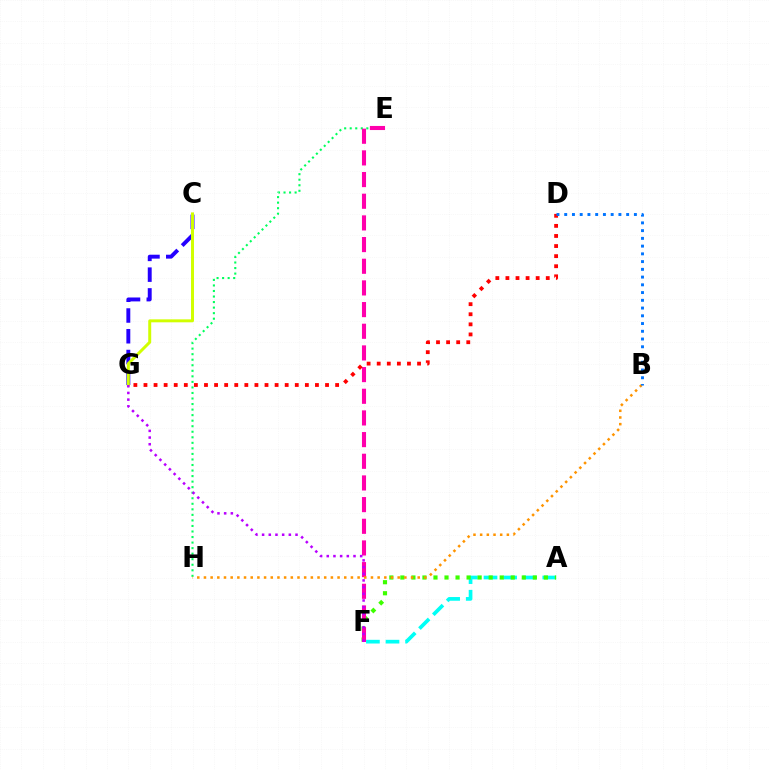{('C', 'G'): [{'color': '#2500ff', 'line_style': 'dashed', 'thickness': 2.82}, {'color': '#d1ff00', 'line_style': 'solid', 'thickness': 2.14}], ('E', 'H'): [{'color': '#00ff5c', 'line_style': 'dotted', 'thickness': 1.51}], ('A', 'F'): [{'color': '#00fff6', 'line_style': 'dashed', 'thickness': 2.66}, {'color': '#3dff00', 'line_style': 'dotted', 'thickness': 3.0}], ('E', 'F'): [{'color': '#ff00ac', 'line_style': 'dashed', 'thickness': 2.94}], ('B', 'H'): [{'color': '#ff9400', 'line_style': 'dotted', 'thickness': 1.81}], ('D', 'G'): [{'color': '#ff0000', 'line_style': 'dotted', 'thickness': 2.74}], ('B', 'D'): [{'color': '#0074ff', 'line_style': 'dotted', 'thickness': 2.1}], ('F', 'G'): [{'color': '#b900ff', 'line_style': 'dotted', 'thickness': 1.82}]}